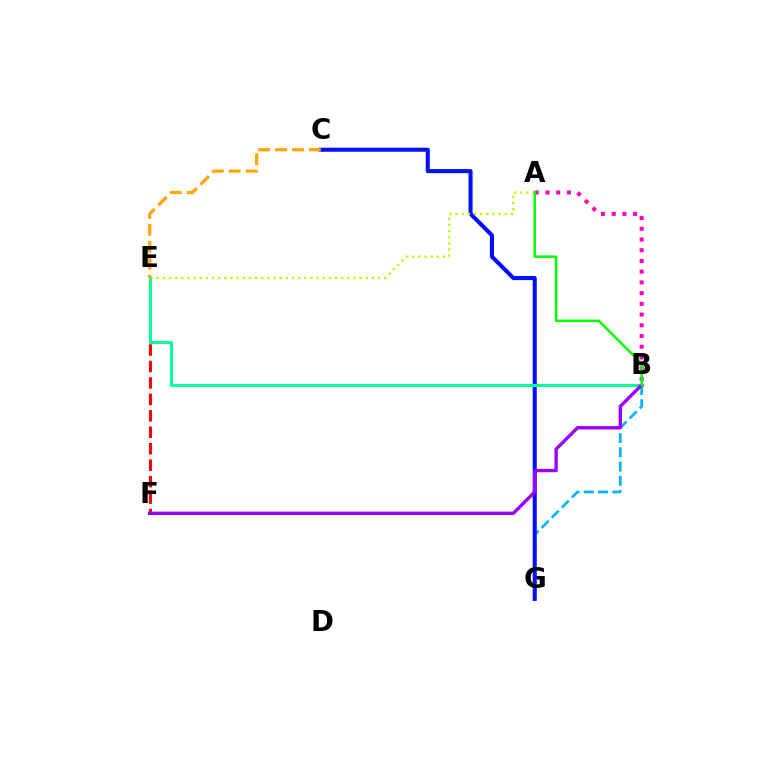{('E', 'F'): [{'color': '#ff0000', 'line_style': 'dashed', 'thickness': 2.23}], ('B', 'G'): [{'color': '#00b5ff', 'line_style': 'dashed', 'thickness': 1.93}], ('C', 'G'): [{'color': '#0010ff', 'line_style': 'solid', 'thickness': 2.93}], ('A', 'E'): [{'color': '#b3ff00', 'line_style': 'dotted', 'thickness': 1.67}], ('A', 'B'): [{'color': '#ff00bd', 'line_style': 'dotted', 'thickness': 2.91}, {'color': '#08ff00', 'line_style': 'solid', 'thickness': 1.81}], ('B', 'E'): [{'color': '#00ff9d', 'line_style': 'solid', 'thickness': 2.21}], ('B', 'F'): [{'color': '#9b00ff', 'line_style': 'solid', 'thickness': 2.42}], ('C', 'E'): [{'color': '#ffa500', 'line_style': 'dashed', 'thickness': 2.3}]}